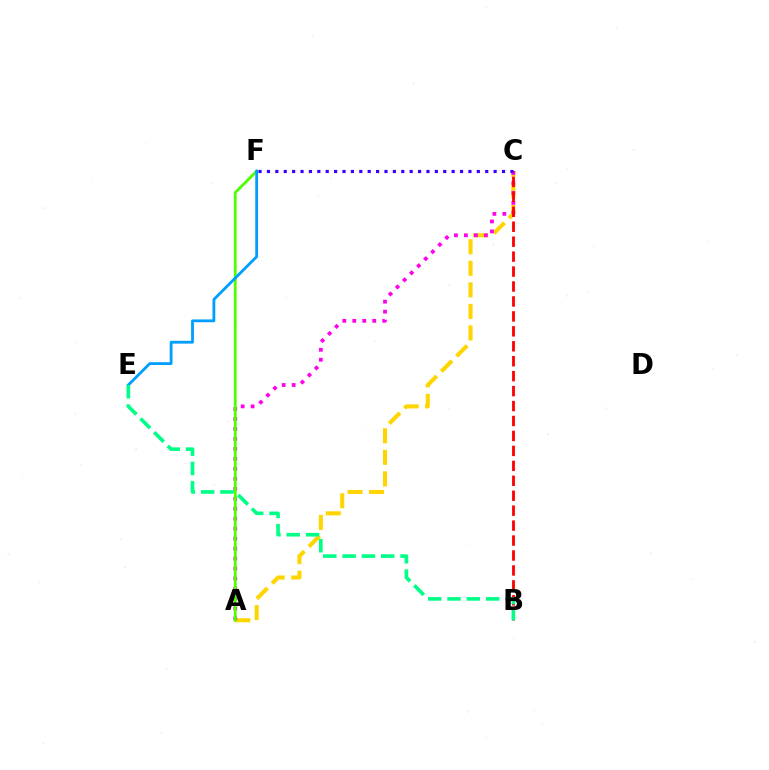{('A', 'C'): [{'color': '#ffd500', 'line_style': 'dashed', 'thickness': 2.93}, {'color': '#ff00ed', 'line_style': 'dotted', 'thickness': 2.71}], ('A', 'F'): [{'color': '#4fff00', 'line_style': 'solid', 'thickness': 2.02}], ('E', 'F'): [{'color': '#009eff', 'line_style': 'solid', 'thickness': 2.02}], ('B', 'C'): [{'color': '#ff0000', 'line_style': 'dashed', 'thickness': 2.03}], ('C', 'F'): [{'color': '#3700ff', 'line_style': 'dotted', 'thickness': 2.28}], ('B', 'E'): [{'color': '#00ff86', 'line_style': 'dashed', 'thickness': 2.62}]}